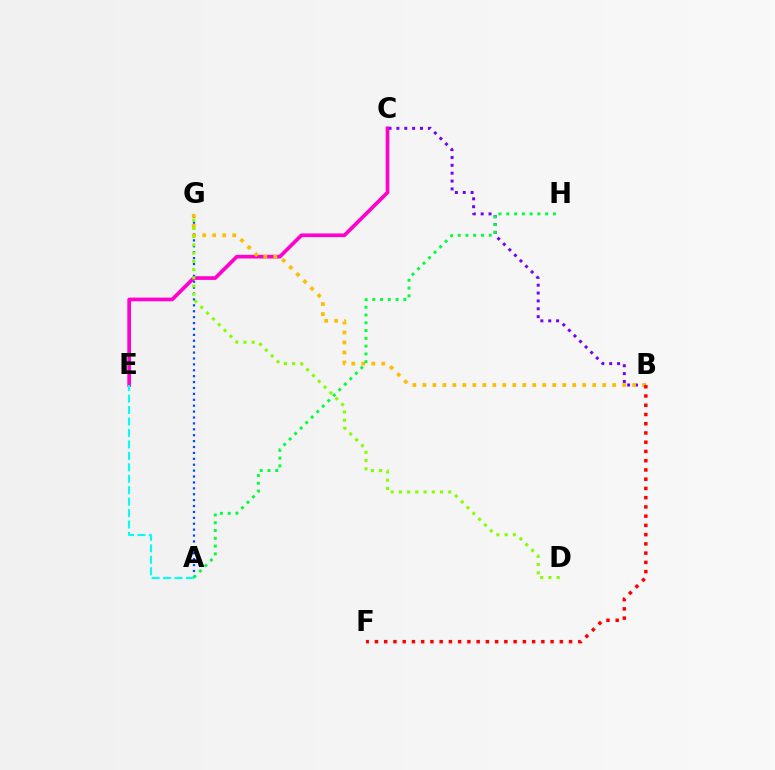{('B', 'C'): [{'color': '#7200ff', 'line_style': 'dotted', 'thickness': 2.14}], ('A', 'G'): [{'color': '#004bff', 'line_style': 'dotted', 'thickness': 1.6}], ('C', 'E'): [{'color': '#ff00cf', 'line_style': 'solid', 'thickness': 2.65}], ('B', 'G'): [{'color': '#ffbd00', 'line_style': 'dotted', 'thickness': 2.71}], ('A', 'E'): [{'color': '#00fff6', 'line_style': 'dashed', 'thickness': 1.55}], ('D', 'G'): [{'color': '#84ff00', 'line_style': 'dotted', 'thickness': 2.23}], ('B', 'F'): [{'color': '#ff0000', 'line_style': 'dotted', 'thickness': 2.51}], ('A', 'H'): [{'color': '#00ff39', 'line_style': 'dotted', 'thickness': 2.11}]}